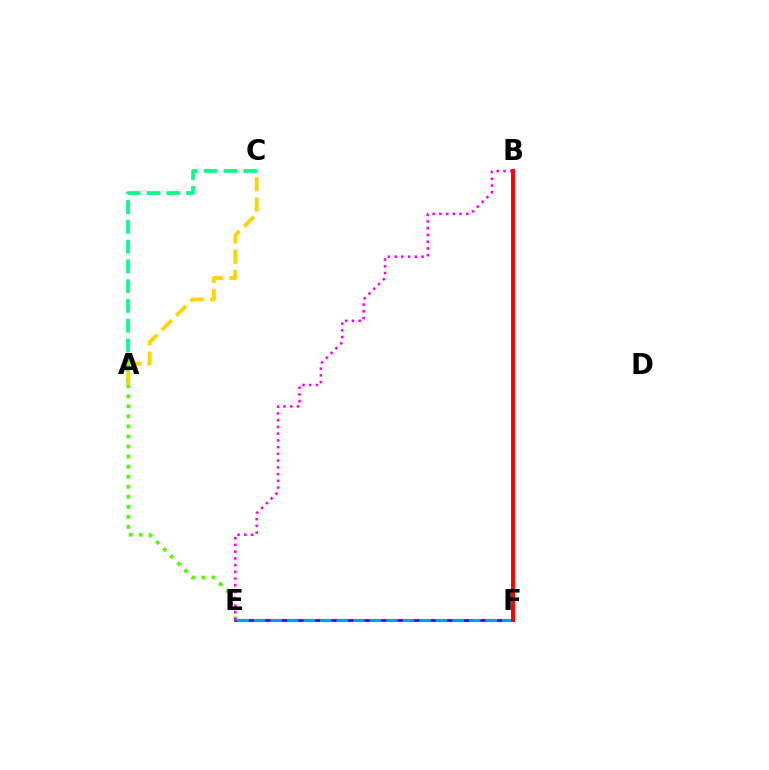{('E', 'F'): [{'color': '#3700ff', 'line_style': 'solid', 'thickness': 1.99}, {'color': '#009eff', 'line_style': 'dashed', 'thickness': 2.25}], ('A', 'E'): [{'color': '#4fff00', 'line_style': 'dotted', 'thickness': 2.73}], ('B', 'E'): [{'color': '#ff00ed', 'line_style': 'dotted', 'thickness': 1.83}], ('B', 'F'): [{'color': '#ff0000', 'line_style': 'solid', 'thickness': 2.82}], ('A', 'C'): [{'color': '#00ff86', 'line_style': 'dashed', 'thickness': 2.69}, {'color': '#ffd500', 'line_style': 'dashed', 'thickness': 2.76}]}